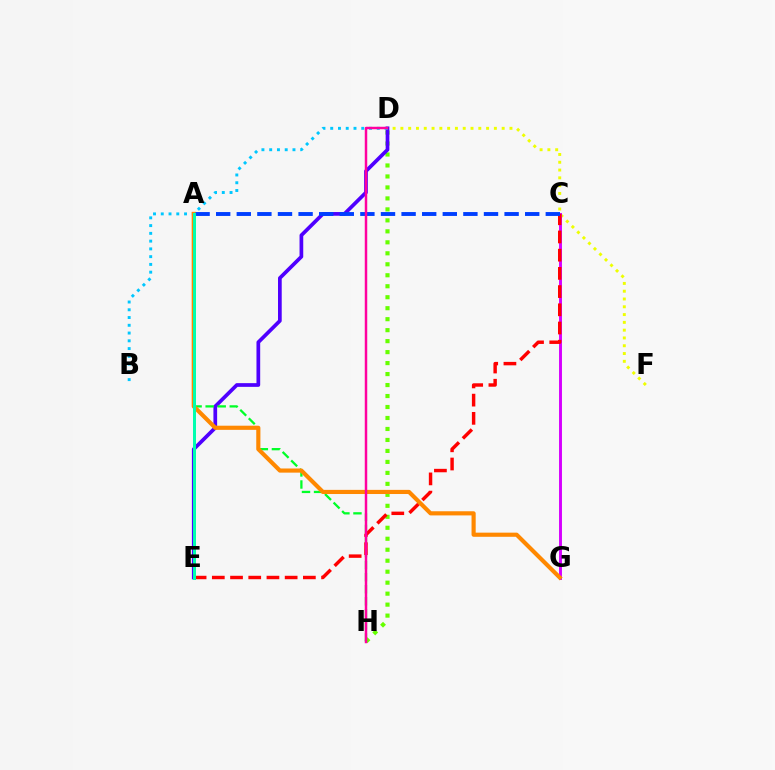{('D', 'H'): [{'color': '#66ff00', 'line_style': 'dotted', 'thickness': 2.98}, {'color': '#ff00a0', 'line_style': 'solid', 'thickness': 1.77}], ('D', 'E'): [{'color': '#4f00ff', 'line_style': 'solid', 'thickness': 2.67}], ('A', 'H'): [{'color': '#00ff27', 'line_style': 'dashed', 'thickness': 1.64}], ('D', 'F'): [{'color': '#eeff00', 'line_style': 'dotted', 'thickness': 2.12}], ('C', 'G'): [{'color': '#d600ff', 'line_style': 'solid', 'thickness': 2.1}], ('B', 'D'): [{'color': '#00c7ff', 'line_style': 'dotted', 'thickness': 2.11}], ('C', 'E'): [{'color': '#ff0000', 'line_style': 'dashed', 'thickness': 2.47}], ('A', 'G'): [{'color': '#ff8800', 'line_style': 'solid', 'thickness': 2.98}], ('A', 'C'): [{'color': '#003fff', 'line_style': 'dashed', 'thickness': 2.8}], ('A', 'E'): [{'color': '#00ffaf', 'line_style': 'solid', 'thickness': 2.15}]}